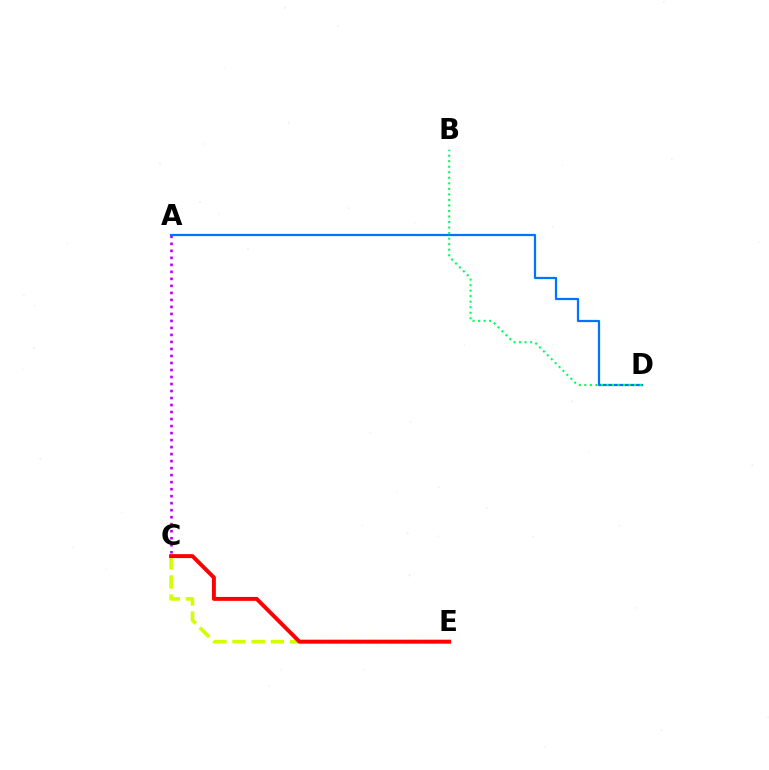{('A', 'C'): [{'color': '#b900ff', 'line_style': 'dotted', 'thickness': 1.9}], ('A', 'D'): [{'color': '#0074ff', 'line_style': 'solid', 'thickness': 1.61}], ('C', 'E'): [{'color': '#d1ff00', 'line_style': 'dashed', 'thickness': 2.61}, {'color': '#ff0000', 'line_style': 'solid', 'thickness': 2.83}], ('B', 'D'): [{'color': '#00ff5c', 'line_style': 'dotted', 'thickness': 1.5}]}